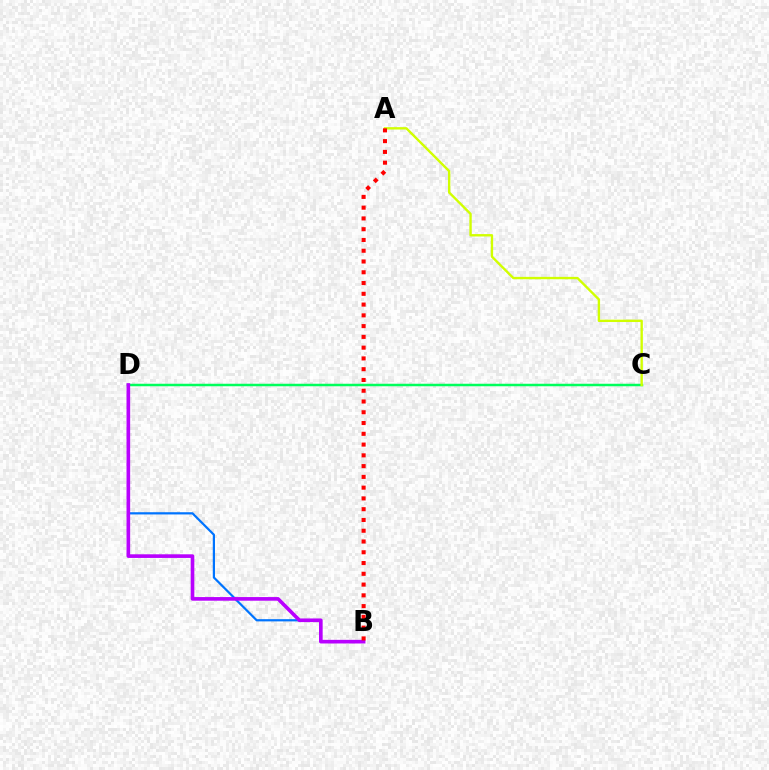{('B', 'D'): [{'color': '#0074ff', 'line_style': 'solid', 'thickness': 1.6}, {'color': '#b900ff', 'line_style': 'solid', 'thickness': 2.62}], ('C', 'D'): [{'color': '#00ff5c', 'line_style': 'solid', 'thickness': 1.8}], ('A', 'C'): [{'color': '#d1ff00', 'line_style': 'solid', 'thickness': 1.71}], ('A', 'B'): [{'color': '#ff0000', 'line_style': 'dotted', 'thickness': 2.93}]}